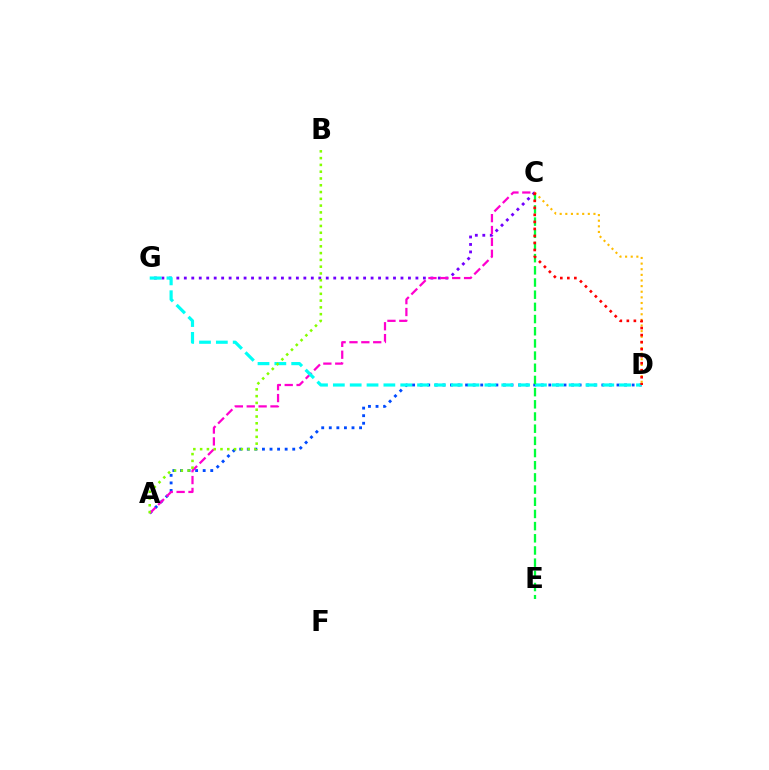{('C', 'G'): [{'color': '#7200ff', 'line_style': 'dotted', 'thickness': 2.03}], ('A', 'D'): [{'color': '#004bff', 'line_style': 'dotted', 'thickness': 2.06}], ('A', 'C'): [{'color': '#ff00cf', 'line_style': 'dashed', 'thickness': 1.61}], ('D', 'G'): [{'color': '#00fff6', 'line_style': 'dashed', 'thickness': 2.29}], ('C', 'E'): [{'color': '#00ff39', 'line_style': 'dashed', 'thickness': 1.65}], ('A', 'B'): [{'color': '#84ff00', 'line_style': 'dotted', 'thickness': 1.84}], ('C', 'D'): [{'color': '#ffbd00', 'line_style': 'dotted', 'thickness': 1.53}, {'color': '#ff0000', 'line_style': 'dotted', 'thickness': 1.91}]}